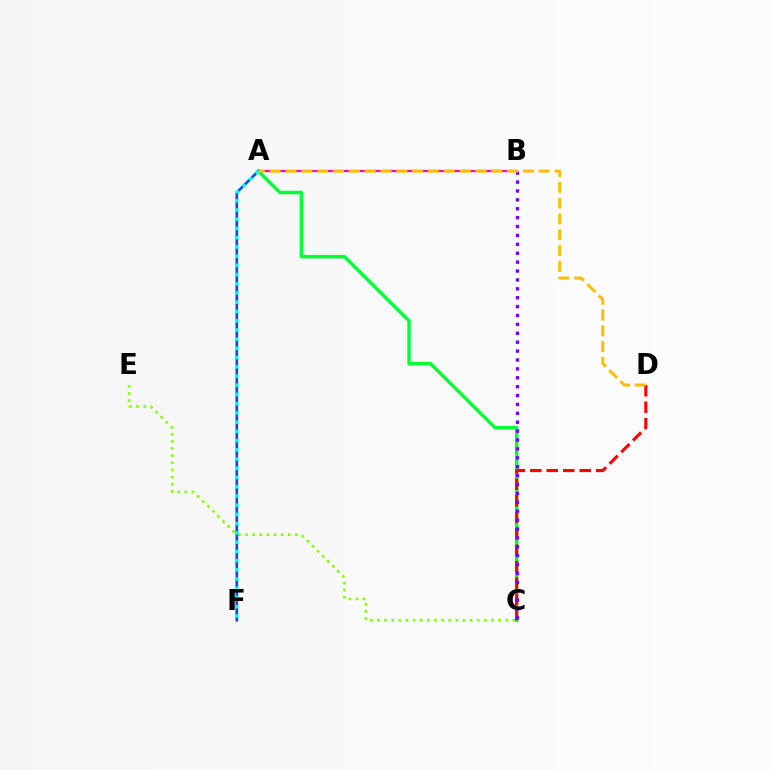{('C', 'E'): [{'color': '#84ff00', 'line_style': 'dotted', 'thickness': 1.94}], ('A', 'B'): [{'color': '#ff00cf', 'line_style': 'solid', 'thickness': 1.57}], ('A', 'C'): [{'color': '#00ff39', 'line_style': 'solid', 'thickness': 2.48}], ('C', 'D'): [{'color': '#ff0000', 'line_style': 'dashed', 'thickness': 2.24}], ('B', 'C'): [{'color': '#7200ff', 'line_style': 'dotted', 'thickness': 2.42}], ('A', 'F'): [{'color': '#004bff', 'line_style': 'solid', 'thickness': 1.9}, {'color': '#00fff6', 'line_style': 'dotted', 'thickness': 2.51}], ('A', 'D'): [{'color': '#ffbd00', 'line_style': 'dashed', 'thickness': 2.15}]}